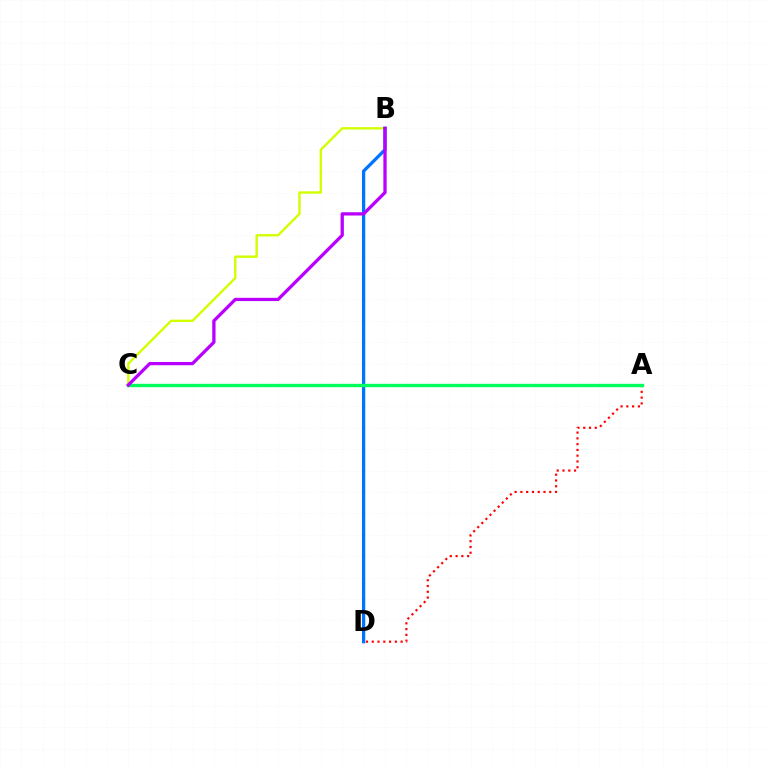{('B', 'C'): [{'color': '#d1ff00', 'line_style': 'solid', 'thickness': 1.72}, {'color': '#b900ff', 'line_style': 'solid', 'thickness': 2.36}], ('B', 'D'): [{'color': '#0074ff', 'line_style': 'solid', 'thickness': 2.36}], ('A', 'D'): [{'color': '#ff0000', 'line_style': 'dotted', 'thickness': 1.57}], ('A', 'C'): [{'color': '#00ff5c', 'line_style': 'solid', 'thickness': 2.43}]}